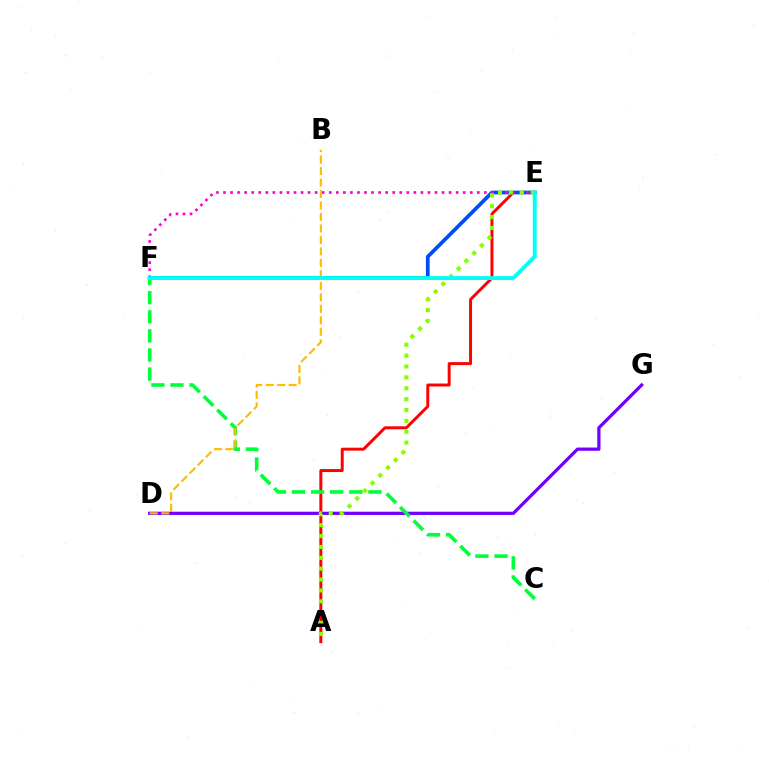{('A', 'E'): [{'color': '#ff0000', 'line_style': 'solid', 'thickness': 2.13}, {'color': '#84ff00', 'line_style': 'dotted', 'thickness': 2.96}], ('D', 'G'): [{'color': '#7200ff', 'line_style': 'solid', 'thickness': 2.34}], ('C', 'F'): [{'color': '#00ff39', 'line_style': 'dashed', 'thickness': 2.59}], ('E', 'F'): [{'color': '#004bff', 'line_style': 'solid', 'thickness': 2.68}, {'color': '#ff00cf', 'line_style': 'dotted', 'thickness': 1.92}, {'color': '#00fff6', 'line_style': 'solid', 'thickness': 2.81}], ('B', 'D'): [{'color': '#ffbd00', 'line_style': 'dashed', 'thickness': 1.56}]}